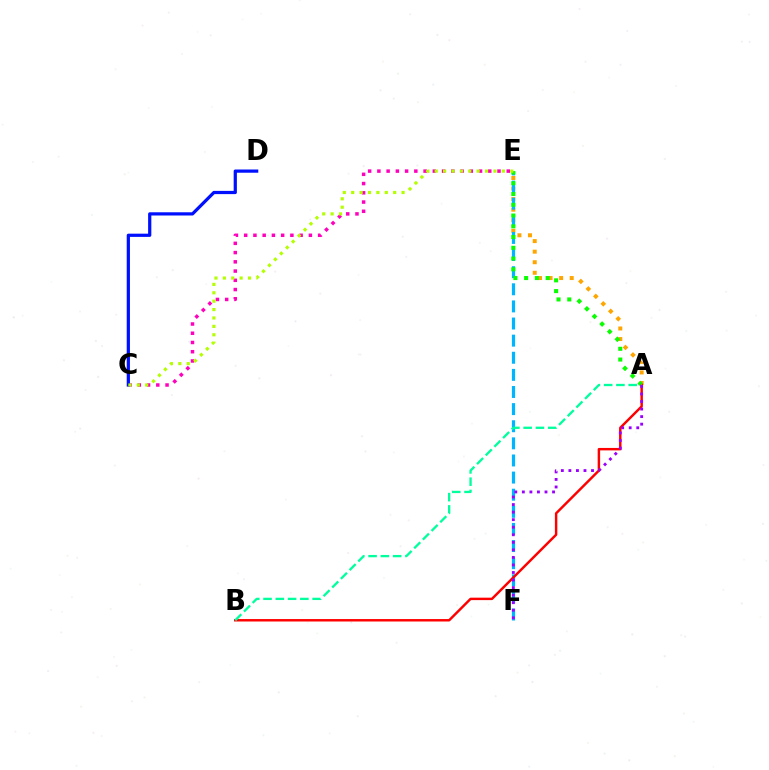{('A', 'E'): [{'color': '#ffa500', 'line_style': 'dotted', 'thickness': 2.87}, {'color': '#08ff00', 'line_style': 'dotted', 'thickness': 2.92}], ('C', 'E'): [{'color': '#ff00bd', 'line_style': 'dotted', 'thickness': 2.51}, {'color': '#b3ff00', 'line_style': 'dotted', 'thickness': 2.28}], ('E', 'F'): [{'color': '#00b5ff', 'line_style': 'dashed', 'thickness': 2.33}], ('C', 'D'): [{'color': '#0010ff', 'line_style': 'solid', 'thickness': 2.32}], ('A', 'B'): [{'color': '#ff0000', 'line_style': 'solid', 'thickness': 1.76}, {'color': '#00ff9d', 'line_style': 'dashed', 'thickness': 1.67}], ('A', 'F'): [{'color': '#9b00ff', 'line_style': 'dotted', 'thickness': 2.05}]}